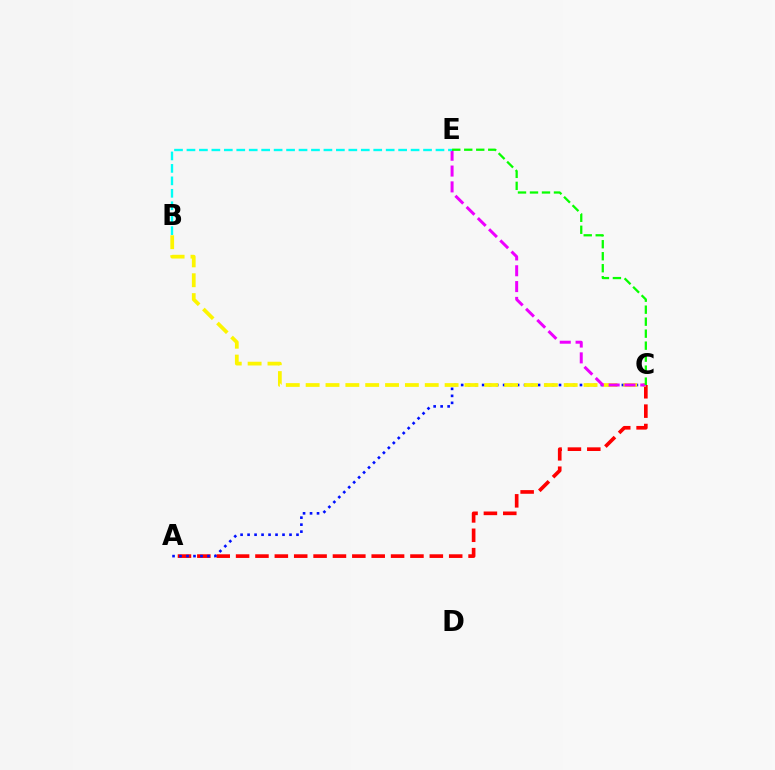{('A', 'C'): [{'color': '#ff0000', 'line_style': 'dashed', 'thickness': 2.63}, {'color': '#0010ff', 'line_style': 'dotted', 'thickness': 1.9}], ('B', 'C'): [{'color': '#fcf500', 'line_style': 'dashed', 'thickness': 2.7}], ('C', 'E'): [{'color': '#ee00ff', 'line_style': 'dashed', 'thickness': 2.15}, {'color': '#08ff00', 'line_style': 'dashed', 'thickness': 1.63}], ('B', 'E'): [{'color': '#00fff6', 'line_style': 'dashed', 'thickness': 1.69}]}